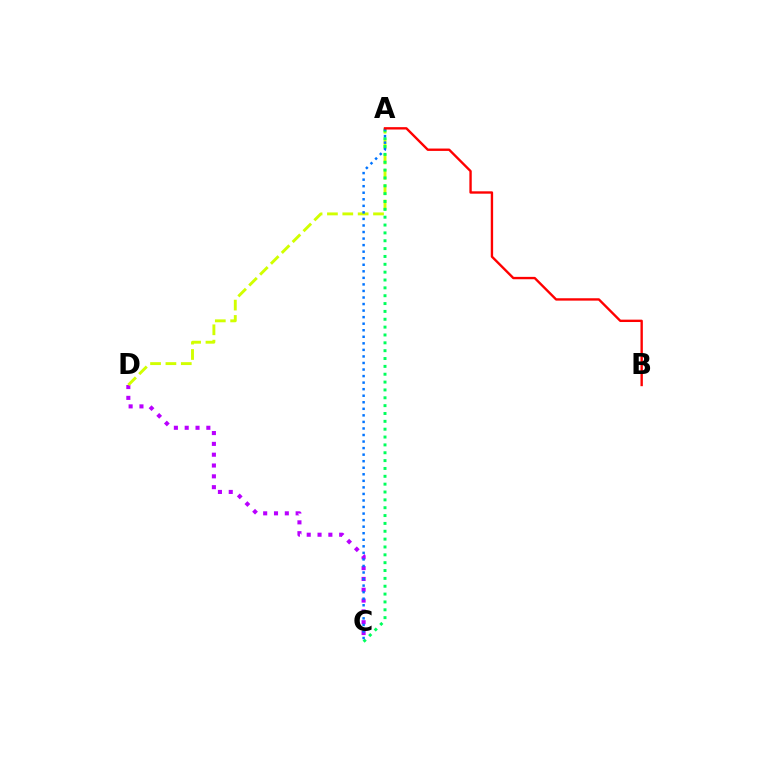{('C', 'D'): [{'color': '#b900ff', 'line_style': 'dotted', 'thickness': 2.94}], ('A', 'D'): [{'color': '#d1ff00', 'line_style': 'dashed', 'thickness': 2.09}], ('A', 'C'): [{'color': '#00ff5c', 'line_style': 'dotted', 'thickness': 2.13}, {'color': '#0074ff', 'line_style': 'dotted', 'thickness': 1.78}], ('A', 'B'): [{'color': '#ff0000', 'line_style': 'solid', 'thickness': 1.71}]}